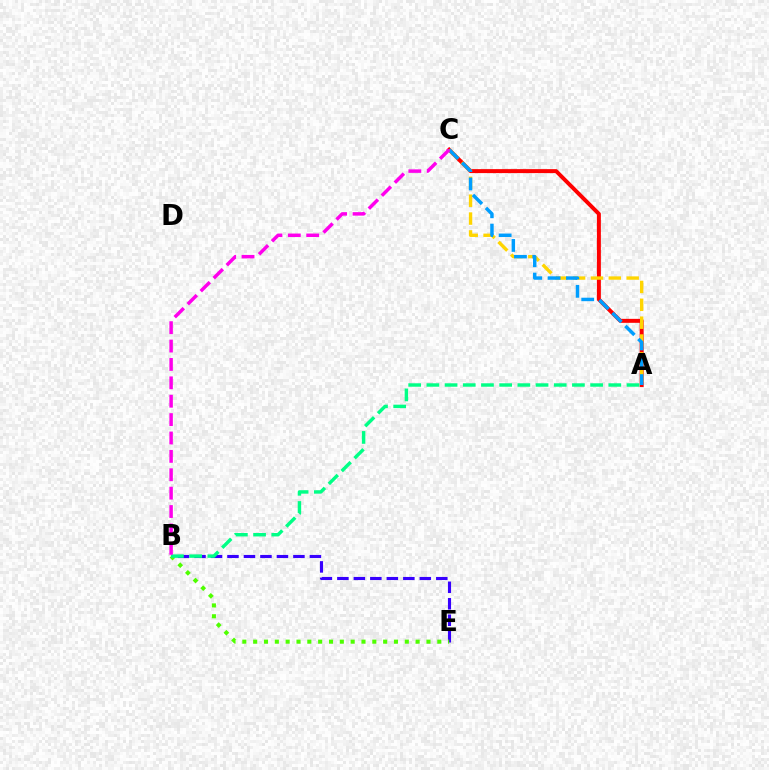{('B', 'E'): [{'color': '#3700ff', 'line_style': 'dashed', 'thickness': 2.24}, {'color': '#4fff00', 'line_style': 'dotted', 'thickness': 2.94}], ('A', 'C'): [{'color': '#ff0000', 'line_style': 'solid', 'thickness': 2.85}, {'color': '#ffd500', 'line_style': 'dashed', 'thickness': 2.43}, {'color': '#009eff', 'line_style': 'dashed', 'thickness': 2.49}], ('A', 'B'): [{'color': '#00ff86', 'line_style': 'dashed', 'thickness': 2.47}], ('B', 'C'): [{'color': '#ff00ed', 'line_style': 'dashed', 'thickness': 2.5}]}